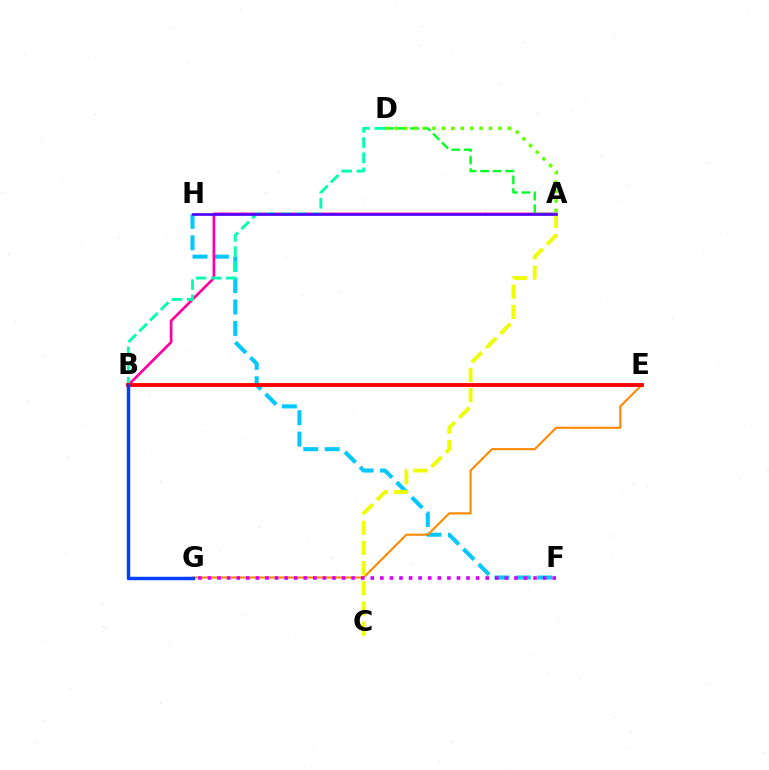{('F', 'H'): [{'color': '#00c7ff', 'line_style': 'dashed', 'thickness': 2.91}], ('A', 'B'): [{'color': '#ff00a0', 'line_style': 'solid', 'thickness': 1.92}], ('E', 'G'): [{'color': '#ff8800', 'line_style': 'solid', 'thickness': 1.51}], ('A', 'D'): [{'color': '#00ff27', 'line_style': 'dashed', 'thickness': 1.7}, {'color': '#66ff00', 'line_style': 'dotted', 'thickness': 2.56}], ('A', 'C'): [{'color': '#eeff00', 'line_style': 'dashed', 'thickness': 2.74}], ('B', 'D'): [{'color': '#00ffaf', 'line_style': 'dashed', 'thickness': 2.06}], ('B', 'E'): [{'color': '#ff0000', 'line_style': 'solid', 'thickness': 2.76}], ('F', 'G'): [{'color': '#d600ff', 'line_style': 'dotted', 'thickness': 2.6}], ('A', 'H'): [{'color': '#4f00ff', 'line_style': 'solid', 'thickness': 1.92}], ('B', 'G'): [{'color': '#003fff', 'line_style': 'solid', 'thickness': 2.48}]}